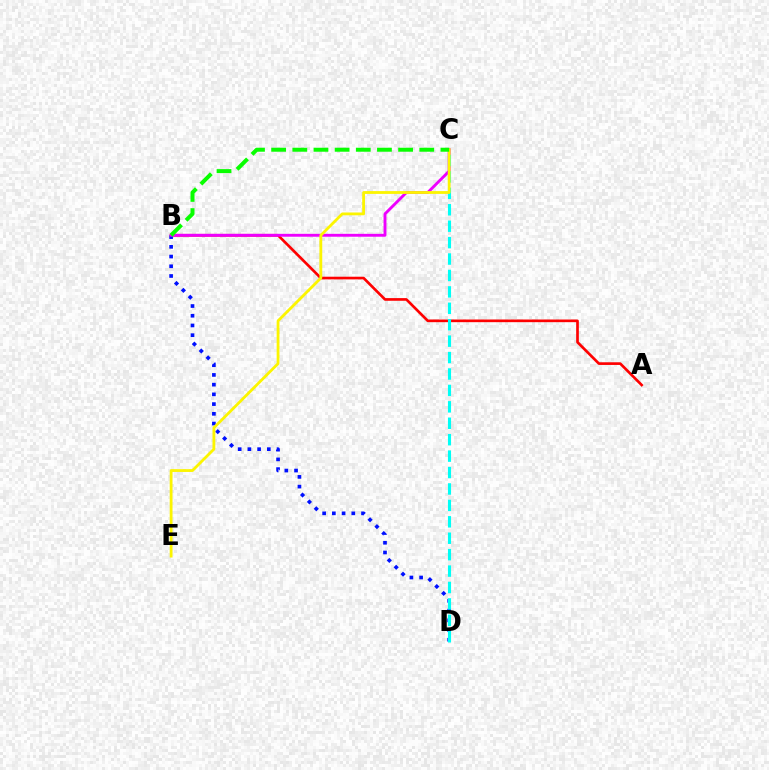{('A', 'B'): [{'color': '#ff0000', 'line_style': 'solid', 'thickness': 1.92}], ('B', 'D'): [{'color': '#0010ff', 'line_style': 'dotted', 'thickness': 2.64}], ('B', 'C'): [{'color': '#ee00ff', 'line_style': 'solid', 'thickness': 2.08}, {'color': '#08ff00', 'line_style': 'dashed', 'thickness': 2.87}], ('C', 'D'): [{'color': '#00fff6', 'line_style': 'dashed', 'thickness': 2.23}], ('C', 'E'): [{'color': '#fcf500', 'line_style': 'solid', 'thickness': 2.02}]}